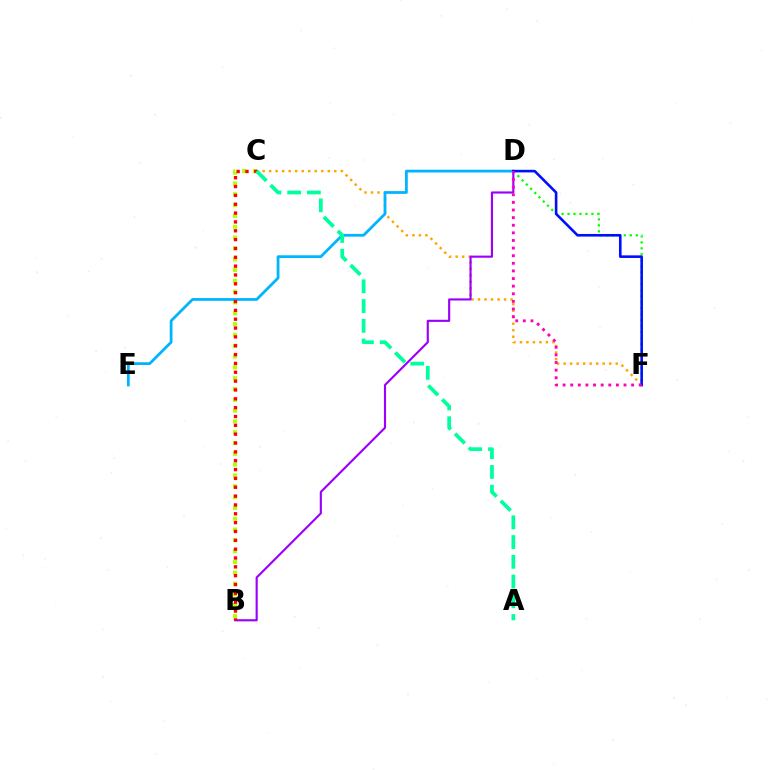{('C', 'F'): [{'color': '#ffa500', 'line_style': 'dotted', 'thickness': 1.77}], ('B', 'C'): [{'color': '#b3ff00', 'line_style': 'dotted', 'thickness': 2.94}, {'color': '#ff0000', 'line_style': 'dotted', 'thickness': 2.4}], ('B', 'D'): [{'color': '#9b00ff', 'line_style': 'solid', 'thickness': 1.54}], ('D', 'E'): [{'color': '#00b5ff', 'line_style': 'solid', 'thickness': 2.0}], ('D', 'F'): [{'color': '#08ff00', 'line_style': 'dotted', 'thickness': 1.62}, {'color': '#0010ff', 'line_style': 'solid', 'thickness': 1.88}, {'color': '#ff00bd', 'line_style': 'dotted', 'thickness': 2.07}], ('A', 'C'): [{'color': '#00ff9d', 'line_style': 'dashed', 'thickness': 2.68}]}